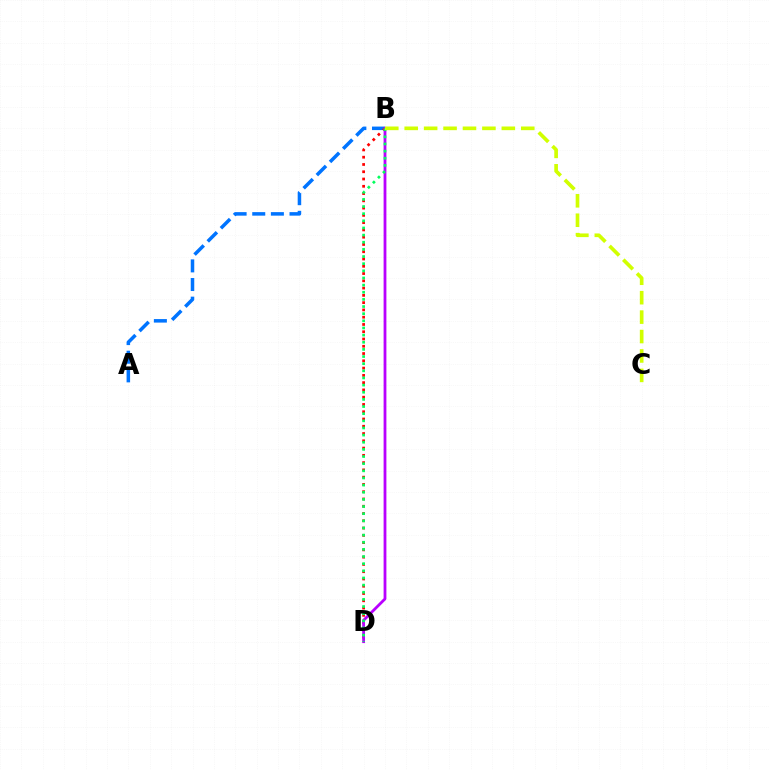{('A', 'B'): [{'color': '#0074ff', 'line_style': 'dashed', 'thickness': 2.53}], ('B', 'D'): [{'color': '#ff0000', 'line_style': 'dotted', 'thickness': 1.98}, {'color': '#b900ff', 'line_style': 'solid', 'thickness': 2.02}, {'color': '#00ff5c', 'line_style': 'dotted', 'thickness': 1.94}], ('B', 'C'): [{'color': '#d1ff00', 'line_style': 'dashed', 'thickness': 2.64}]}